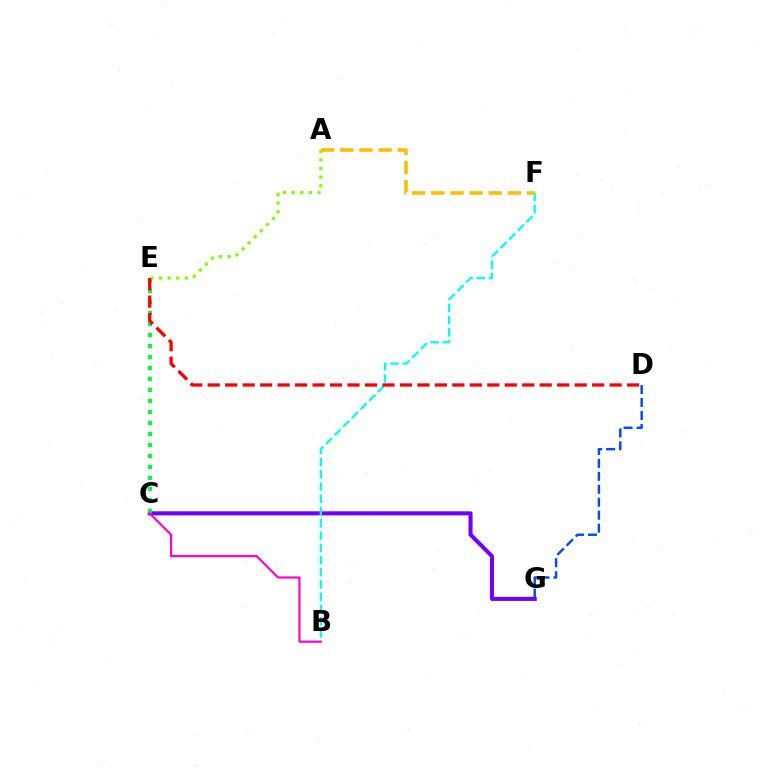{('D', 'G'): [{'color': '#004bff', 'line_style': 'dashed', 'thickness': 1.76}], ('C', 'G'): [{'color': '#7200ff', 'line_style': 'solid', 'thickness': 2.93}], ('B', 'F'): [{'color': '#00fff6', 'line_style': 'dashed', 'thickness': 1.66}], ('C', 'E'): [{'color': '#00ff39', 'line_style': 'dotted', 'thickness': 2.99}], ('A', 'E'): [{'color': '#84ff00', 'line_style': 'dotted', 'thickness': 2.34}], ('A', 'F'): [{'color': '#ffbd00', 'line_style': 'dashed', 'thickness': 2.6}], ('D', 'E'): [{'color': '#ff0000', 'line_style': 'dashed', 'thickness': 2.37}], ('B', 'C'): [{'color': '#ff00cf', 'line_style': 'solid', 'thickness': 1.57}]}